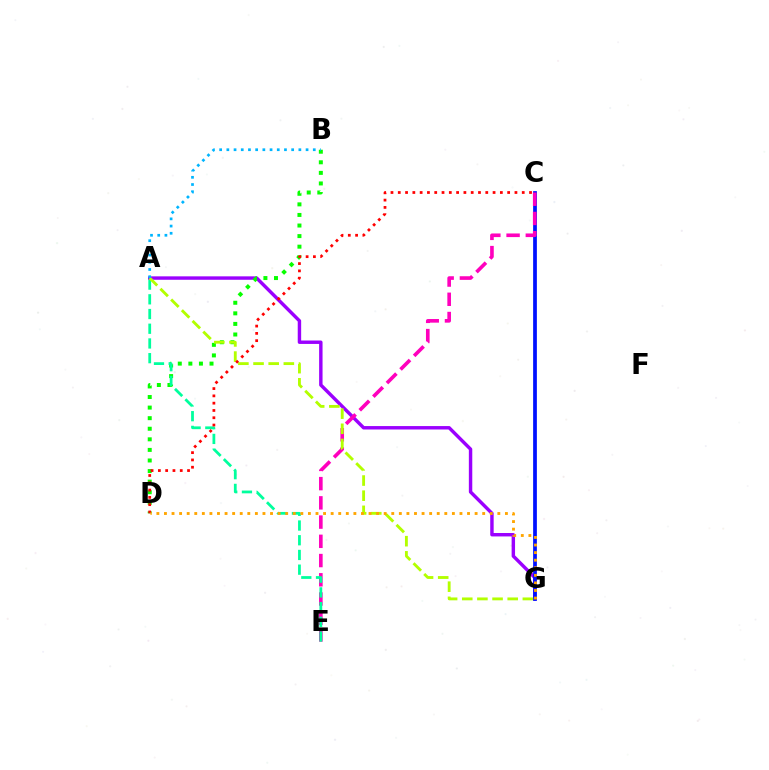{('A', 'G'): [{'color': '#9b00ff', 'line_style': 'solid', 'thickness': 2.47}, {'color': '#b3ff00', 'line_style': 'dashed', 'thickness': 2.06}], ('C', 'G'): [{'color': '#0010ff', 'line_style': 'solid', 'thickness': 2.69}], ('C', 'E'): [{'color': '#ff00bd', 'line_style': 'dashed', 'thickness': 2.61}], ('B', 'D'): [{'color': '#08ff00', 'line_style': 'dotted', 'thickness': 2.87}], ('A', 'E'): [{'color': '#00ff9d', 'line_style': 'dashed', 'thickness': 2.0}], ('C', 'D'): [{'color': '#ff0000', 'line_style': 'dotted', 'thickness': 1.98}], ('A', 'B'): [{'color': '#00b5ff', 'line_style': 'dotted', 'thickness': 1.96}], ('D', 'G'): [{'color': '#ffa500', 'line_style': 'dotted', 'thickness': 2.06}]}